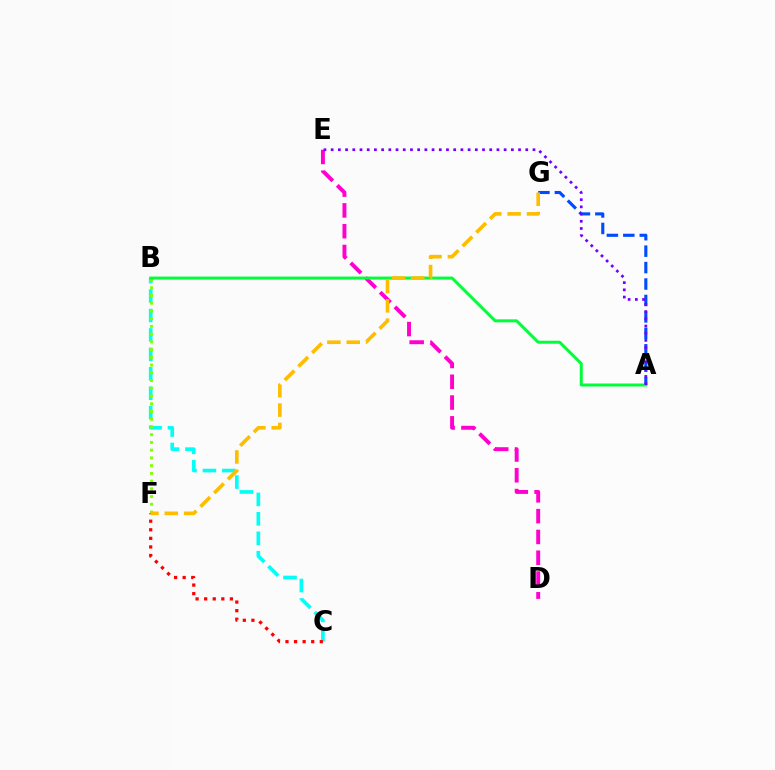{('A', 'G'): [{'color': '#004bff', 'line_style': 'dashed', 'thickness': 2.23}], ('D', 'E'): [{'color': '#ff00cf', 'line_style': 'dashed', 'thickness': 2.82}], ('B', 'C'): [{'color': '#00fff6', 'line_style': 'dashed', 'thickness': 2.64}], ('B', 'F'): [{'color': '#84ff00', 'line_style': 'dotted', 'thickness': 2.1}], ('A', 'B'): [{'color': '#00ff39', 'line_style': 'solid', 'thickness': 2.15}], ('C', 'F'): [{'color': '#ff0000', 'line_style': 'dotted', 'thickness': 2.33}], ('A', 'E'): [{'color': '#7200ff', 'line_style': 'dotted', 'thickness': 1.96}], ('F', 'G'): [{'color': '#ffbd00', 'line_style': 'dashed', 'thickness': 2.63}]}